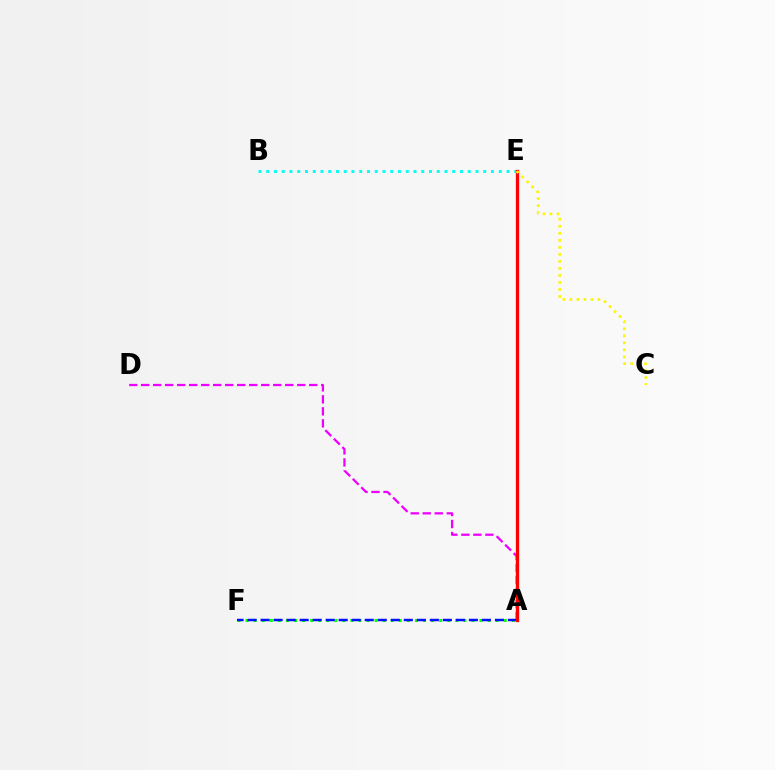{('A', 'D'): [{'color': '#ee00ff', 'line_style': 'dashed', 'thickness': 1.63}], ('A', 'F'): [{'color': '#08ff00', 'line_style': 'dotted', 'thickness': 2.19}, {'color': '#0010ff', 'line_style': 'dashed', 'thickness': 1.77}], ('B', 'E'): [{'color': '#00fff6', 'line_style': 'dotted', 'thickness': 2.11}], ('A', 'E'): [{'color': '#ff0000', 'line_style': 'solid', 'thickness': 2.39}], ('C', 'E'): [{'color': '#fcf500', 'line_style': 'dotted', 'thickness': 1.91}]}